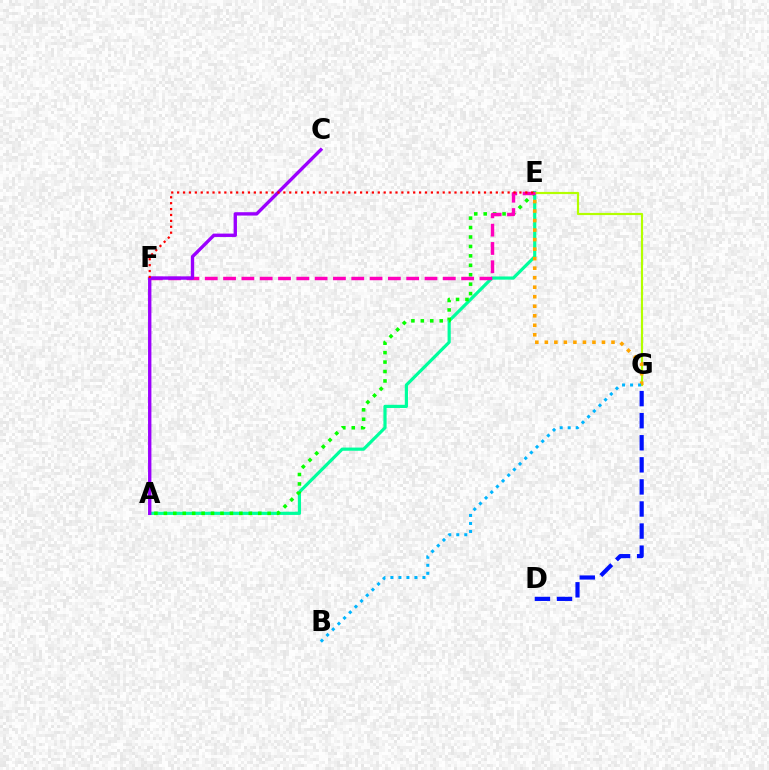{('A', 'E'): [{'color': '#00ff9d', 'line_style': 'solid', 'thickness': 2.29}, {'color': '#08ff00', 'line_style': 'dotted', 'thickness': 2.56}], ('D', 'G'): [{'color': '#0010ff', 'line_style': 'dashed', 'thickness': 3.0}], ('E', 'G'): [{'color': '#b3ff00', 'line_style': 'solid', 'thickness': 1.57}, {'color': '#ffa500', 'line_style': 'dotted', 'thickness': 2.59}], ('B', 'G'): [{'color': '#00b5ff', 'line_style': 'dotted', 'thickness': 2.18}], ('E', 'F'): [{'color': '#ff00bd', 'line_style': 'dashed', 'thickness': 2.49}, {'color': '#ff0000', 'line_style': 'dotted', 'thickness': 1.6}], ('A', 'C'): [{'color': '#9b00ff', 'line_style': 'solid', 'thickness': 2.42}]}